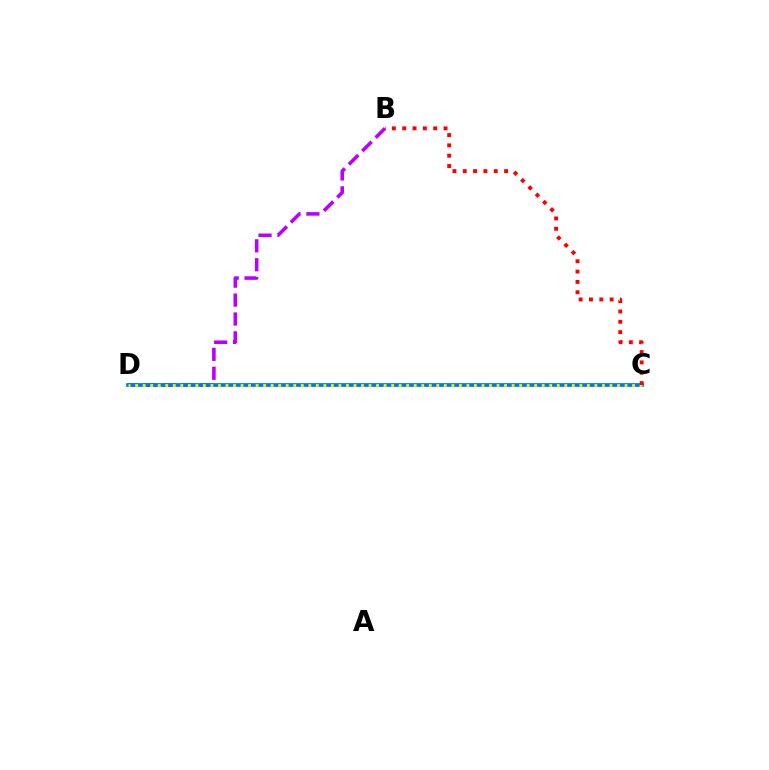{('C', 'D'): [{'color': '#00ff5c', 'line_style': 'dotted', 'thickness': 1.8}, {'color': '#0074ff', 'line_style': 'solid', 'thickness': 2.68}, {'color': '#d1ff00', 'line_style': 'dotted', 'thickness': 2.05}], ('B', 'D'): [{'color': '#b900ff', 'line_style': 'dashed', 'thickness': 2.57}], ('B', 'C'): [{'color': '#ff0000', 'line_style': 'dotted', 'thickness': 2.81}]}